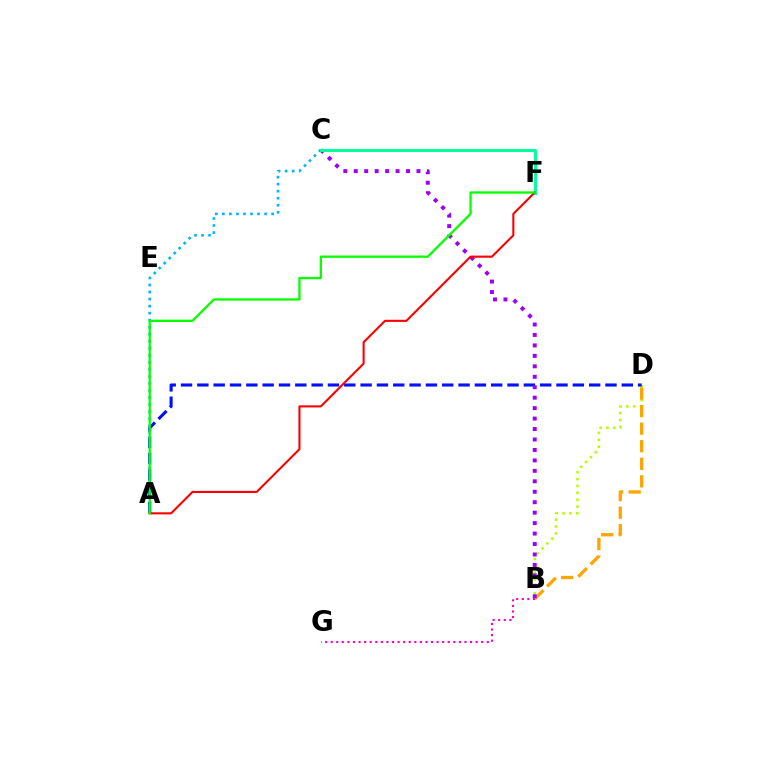{('B', 'G'): [{'color': '#ff00bd', 'line_style': 'dotted', 'thickness': 1.51}], ('B', 'D'): [{'color': '#b3ff00', 'line_style': 'dotted', 'thickness': 1.87}, {'color': '#ffa500', 'line_style': 'dashed', 'thickness': 2.39}], ('A', 'C'): [{'color': '#00b5ff', 'line_style': 'dotted', 'thickness': 1.91}], ('A', 'D'): [{'color': '#0010ff', 'line_style': 'dashed', 'thickness': 2.22}], ('B', 'C'): [{'color': '#9b00ff', 'line_style': 'dotted', 'thickness': 2.84}], ('C', 'F'): [{'color': '#00ff9d', 'line_style': 'solid', 'thickness': 2.13}], ('A', 'F'): [{'color': '#ff0000', 'line_style': 'solid', 'thickness': 1.52}, {'color': '#08ff00', 'line_style': 'solid', 'thickness': 1.66}]}